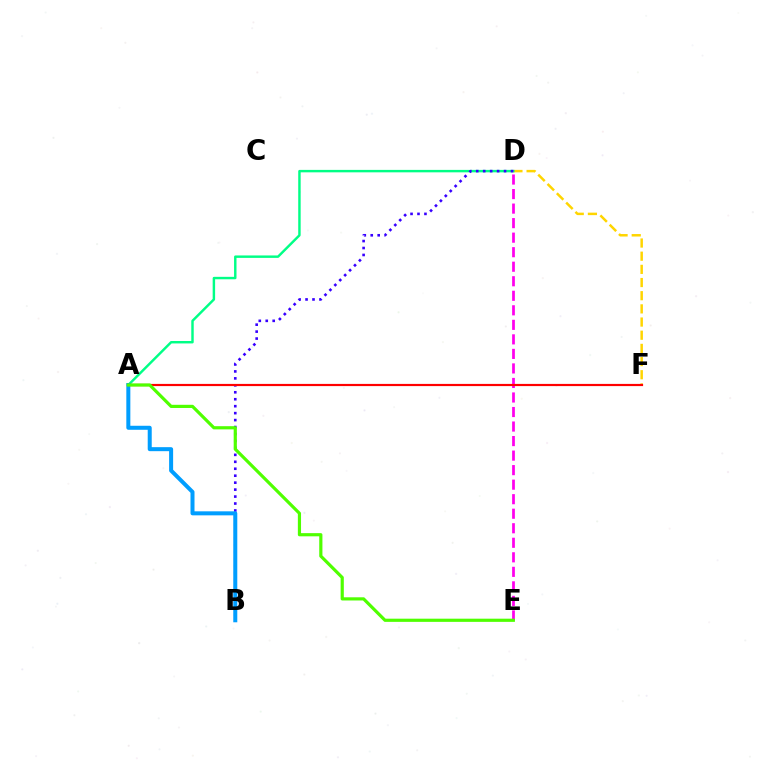{('D', 'F'): [{'color': '#ffd500', 'line_style': 'dashed', 'thickness': 1.79}], ('A', 'D'): [{'color': '#00ff86', 'line_style': 'solid', 'thickness': 1.76}], ('D', 'E'): [{'color': '#ff00ed', 'line_style': 'dashed', 'thickness': 1.97}], ('B', 'D'): [{'color': '#3700ff', 'line_style': 'dotted', 'thickness': 1.89}], ('A', 'F'): [{'color': '#ff0000', 'line_style': 'solid', 'thickness': 1.58}], ('A', 'B'): [{'color': '#009eff', 'line_style': 'solid', 'thickness': 2.89}], ('A', 'E'): [{'color': '#4fff00', 'line_style': 'solid', 'thickness': 2.29}]}